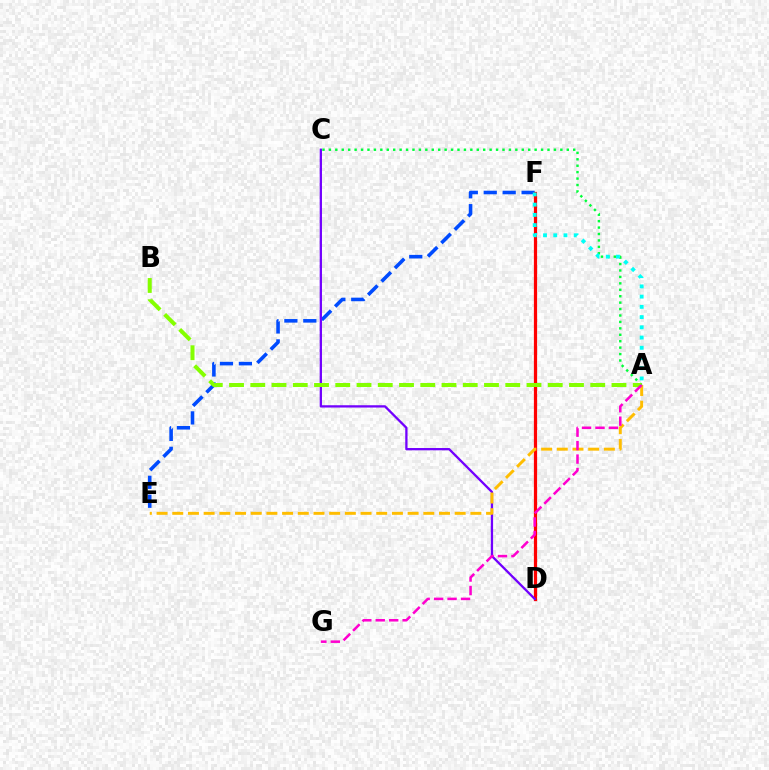{('A', 'C'): [{'color': '#00ff39', 'line_style': 'dotted', 'thickness': 1.75}], ('E', 'F'): [{'color': '#004bff', 'line_style': 'dashed', 'thickness': 2.57}], ('D', 'F'): [{'color': '#ff0000', 'line_style': 'solid', 'thickness': 2.31}], ('C', 'D'): [{'color': '#7200ff', 'line_style': 'solid', 'thickness': 1.65}], ('A', 'B'): [{'color': '#84ff00', 'line_style': 'dashed', 'thickness': 2.89}], ('A', 'E'): [{'color': '#ffbd00', 'line_style': 'dashed', 'thickness': 2.13}], ('A', 'G'): [{'color': '#ff00cf', 'line_style': 'dashed', 'thickness': 1.83}], ('A', 'F'): [{'color': '#00fff6', 'line_style': 'dotted', 'thickness': 2.78}]}